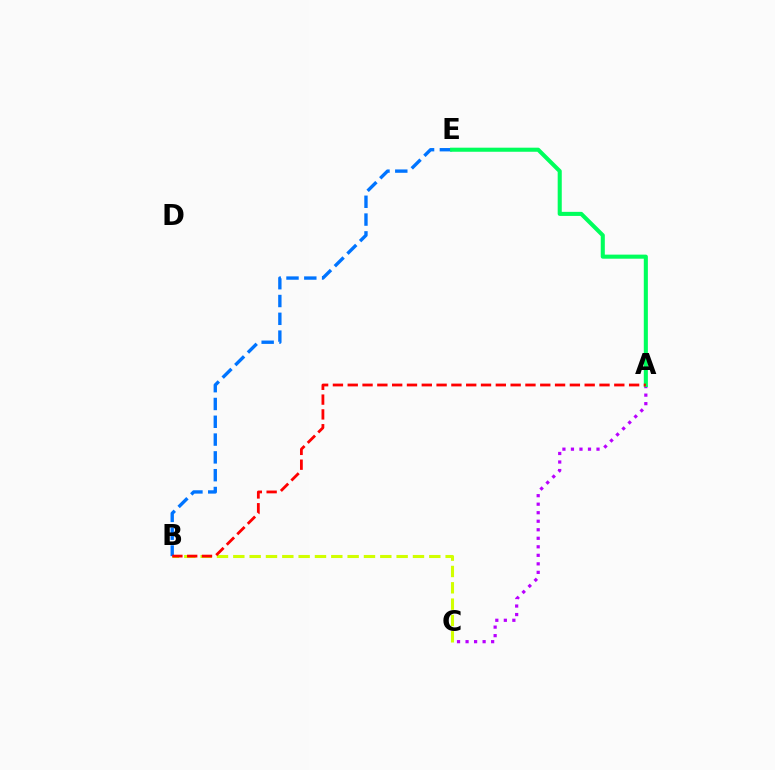{('B', 'C'): [{'color': '#d1ff00', 'line_style': 'dashed', 'thickness': 2.22}], ('B', 'E'): [{'color': '#0074ff', 'line_style': 'dashed', 'thickness': 2.42}], ('A', 'C'): [{'color': '#b900ff', 'line_style': 'dotted', 'thickness': 2.32}], ('A', 'E'): [{'color': '#00ff5c', 'line_style': 'solid', 'thickness': 2.93}], ('A', 'B'): [{'color': '#ff0000', 'line_style': 'dashed', 'thickness': 2.01}]}